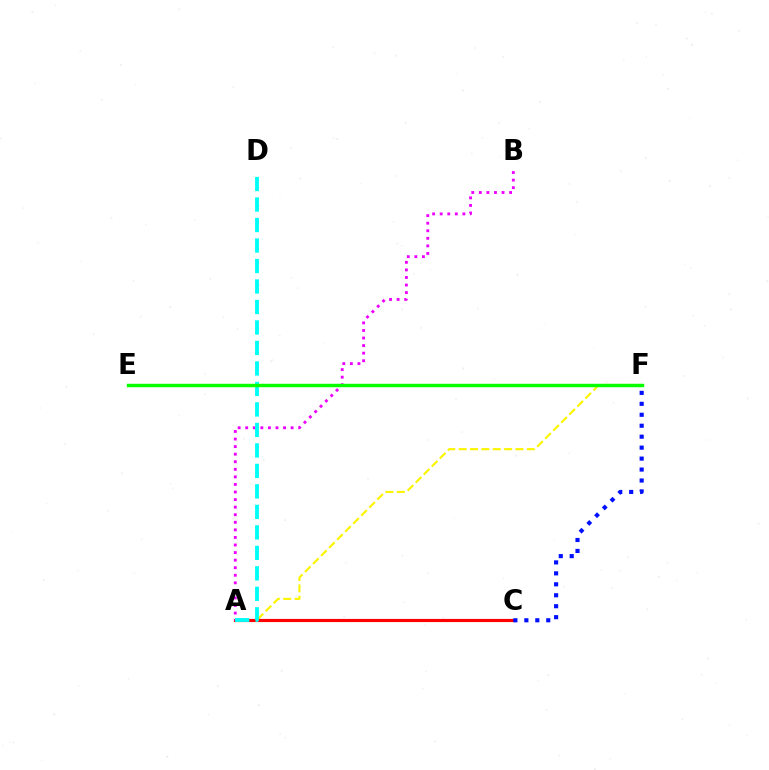{('A', 'F'): [{'color': '#fcf500', 'line_style': 'dashed', 'thickness': 1.54}], ('A', 'C'): [{'color': '#ff0000', 'line_style': 'solid', 'thickness': 2.26}], ('A', 'B'): [{'color': '#ee00ff', 'line_style': 'dotted', 'thickness': 2.06}], ('C', 'F'): [{'color': '#0010ff', 'line_style': 'dotted', 'thickness': 2.98}], ('A', 'D'): [{'color': '#00fff6', 'line_style': 'dashed', 'thickness': 2.78}], ('E', 'F'): [{'color': '#08ff00', 'line_style': 'solid', 'thickness': 2.48}]}